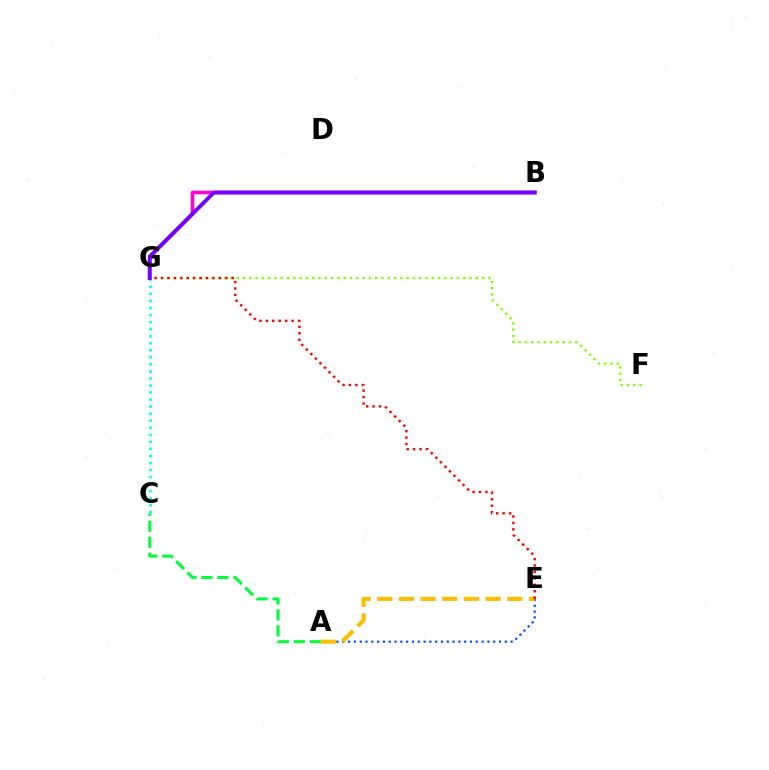{('F', 'G'): [{'color': '#84ff00', 'line_style': 'dotted', 'thickness': 1.71}], ('B', 'G'): [{'color': '#ff00cf', 'line_style': 'solid', 'thickness': 2.57}, {'color': '#7200ff', 'line_style': 'solid', 'thickness': 2.75}], ('A', 'E'): [{'color': '#004bff', 'line_style': 'dotted', 'thickness': 1.58}, {'color': '#ffbd00', 'line_style': 'dashed', 'thickness': 2.94}], ('A', 'C'): [{'color': '#00ff39', 'line_style': 'dashed', 'thickness': 2.17}], ('C', 'G'): [{'color': '#00fff6', 'line_style': 'dotted', 'thickness': 1.91}], ('E', 'G'): [{'color': '#ff0000', 'line_style': 'dotted', 'thickness': 1.75}]}